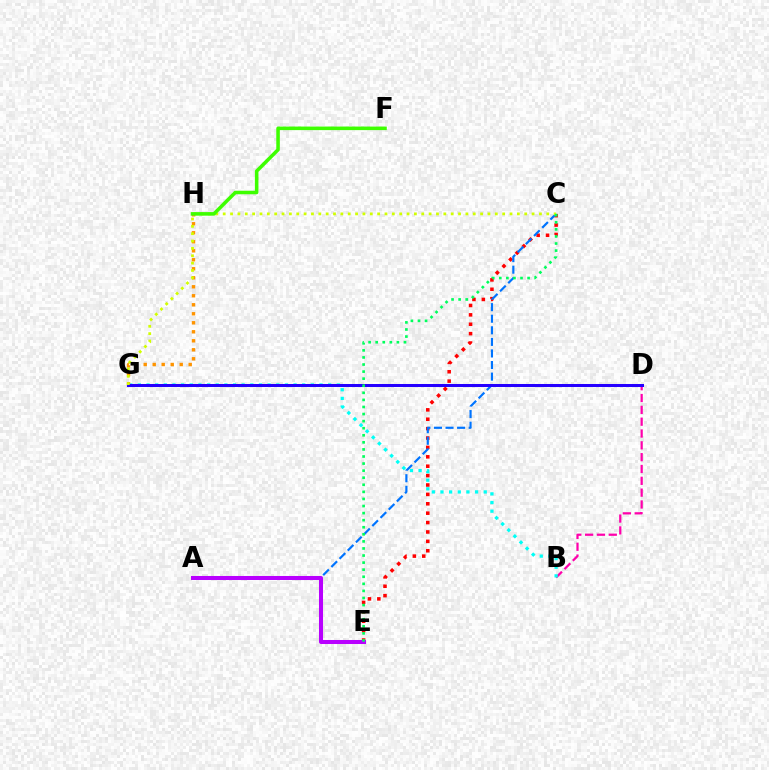{('C', 'E'): [{'color': '#ff0000', 'line_style': 'dotted', 'thickness': 2.55}, {'color': '#00ff5c', 'line_style': 'dotted', 'thickness': 1.92}], ('A', 'C'): [{'color': '#0074ff', 'line_style': 'dashed', 'thickness': 1.57}], ('A', 'E'): [{'color': '#b900ff', 'line_style': 'solid', 'thickness': 2.9}], ('B', 'D'): [{'color': '#ff00ac', 'line_style': 'dashed', 'thickness': 1.61}], ('B', 'G'): [{'color': '#00fff6', 'line_style': 'dotted', 'thickness': 2.35}], ('G', 'H'): [{'color': '#ff9400', 'line_style': 'dotted', 'thickness': 2.45}], ('D', 'G'): [{'color': '#2500ff', 'line_style': 'solid', 'thickness': 2.17}], ('C', 'G'): [{'color': '#d1ff00', 'line_style': 'dotted', 'thickness': 2.0}], ('F', 'H'): [{'color': '#3dff00', 'line_style': 'solid', 'thickness': 2.56}]}